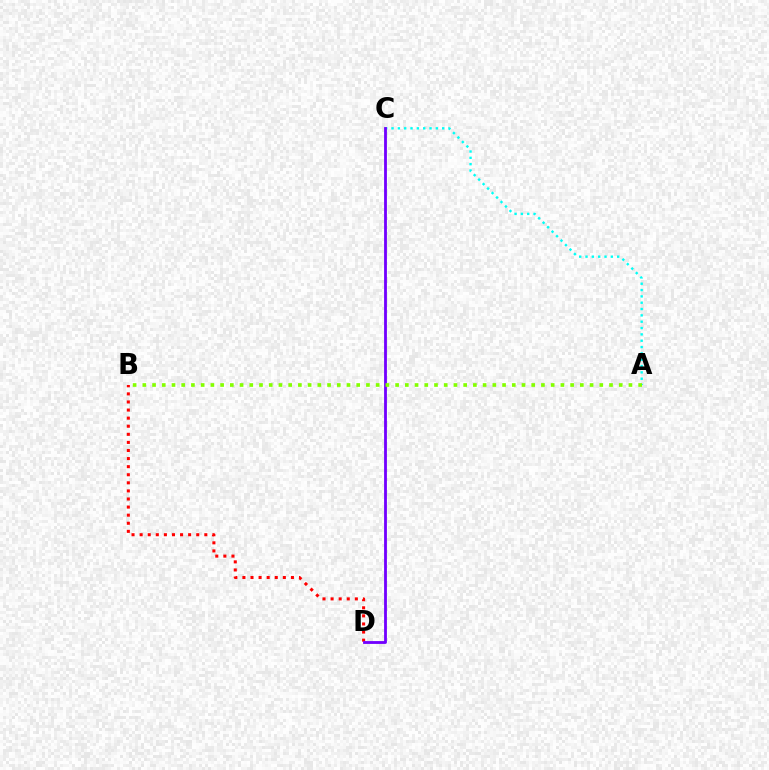{('B', 'D'): [{'color': '#ff0000', 'line_style': 'dotted', 'thickness': 2.2}], ('A', 'C'): [{'color': '#00fff6', 'line_style': 'dotted', 'thickness': 1.72}], ('C', 'D'): [{'color': '#7200ff', 'line_style': 'solid', 'thickness': 2.03}], ('A', 'B'): [{'color': '#84ff00', 'line_style': 'dotted', 'thickness': 2.64}]}